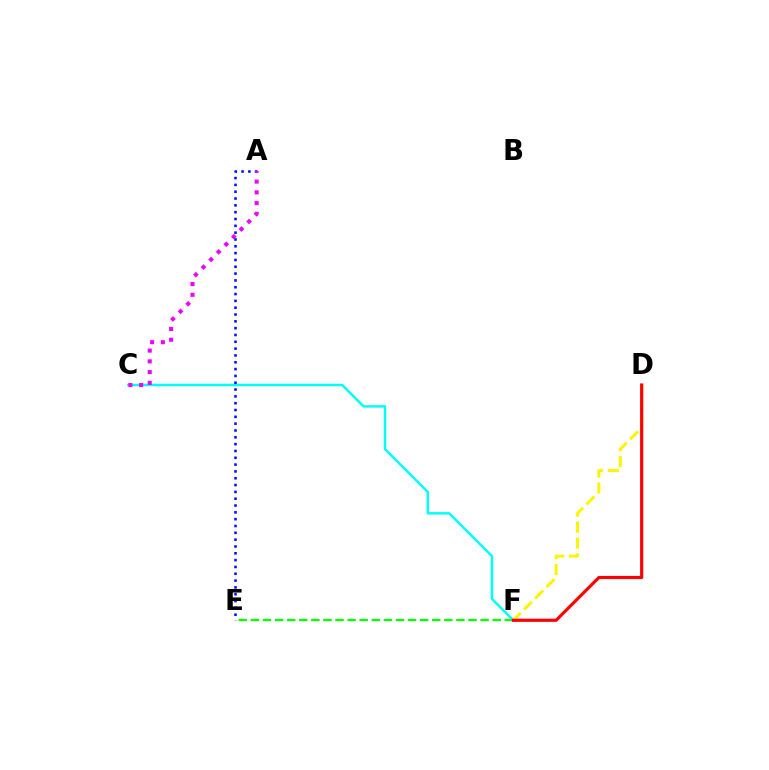{('E', 'F'): [{'color': '#08ff00', 'line_style': 'dashed', 'thickness': 1.64}], ('C', 'F'): [{'color': '#00fff6', 'line_style': 'solid', 'thickness': 1.78}], ('A', 'E'): [{'color': '#0010ff', 'line_style': 'dotted', 'thickness': 1.85}], ('D', 'F'): [{'color': '#fcf500', 'line_style': 'dashed', 'thickness': 2.17}, {'color': '#ff0000', 'line_style': 'solid', 'thickness': 2.28}], ('A', 'C'): [{'color': '#ee00ff', 'line_style': 'dotted', 'thickness': 2.92}]}